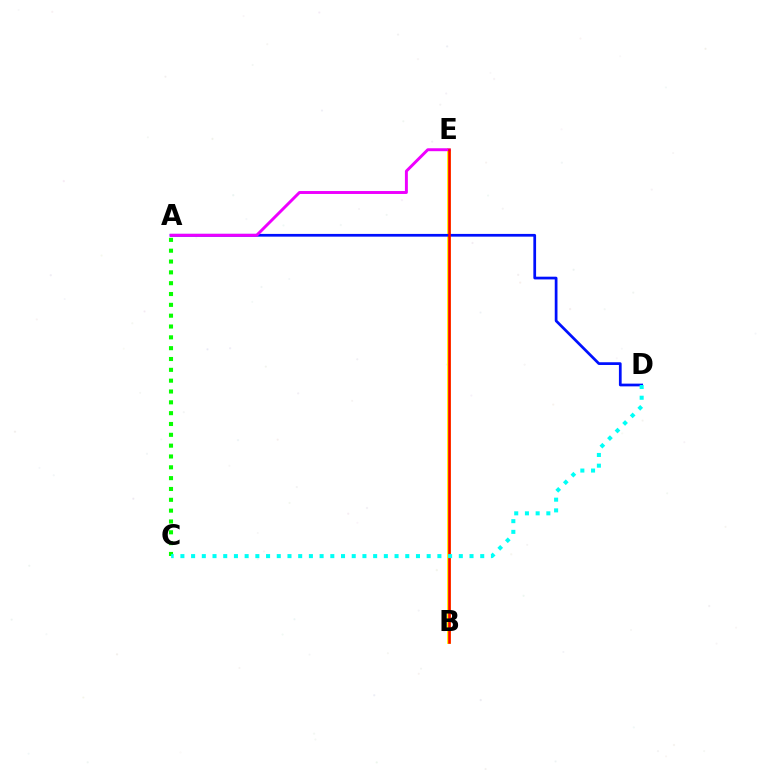{('B', 'E'): [{'color': '#fcf500', 'line_style': 'solid', 'thickness': 2.78}, {'color': '#ff0000', 'line_style': 'solid', 'thickness': 1.86}], ('A', 'D'): [{'color': '#0010ff', 'line_style': 'solid', 'thickness': 1.97}], ('A', 'C'): [{'color': '#08ff00', 'line_style': 'dotted', 'thickness': 2.94}], ('A', 'E'): [{'color': '#ee00ff', 'line_style': 'solid', 'thickness': 2.11}], ('C', 'D'): [{'color': '#00fff6', 'line_style': 'dotted', 'thickness': 2.91}]}